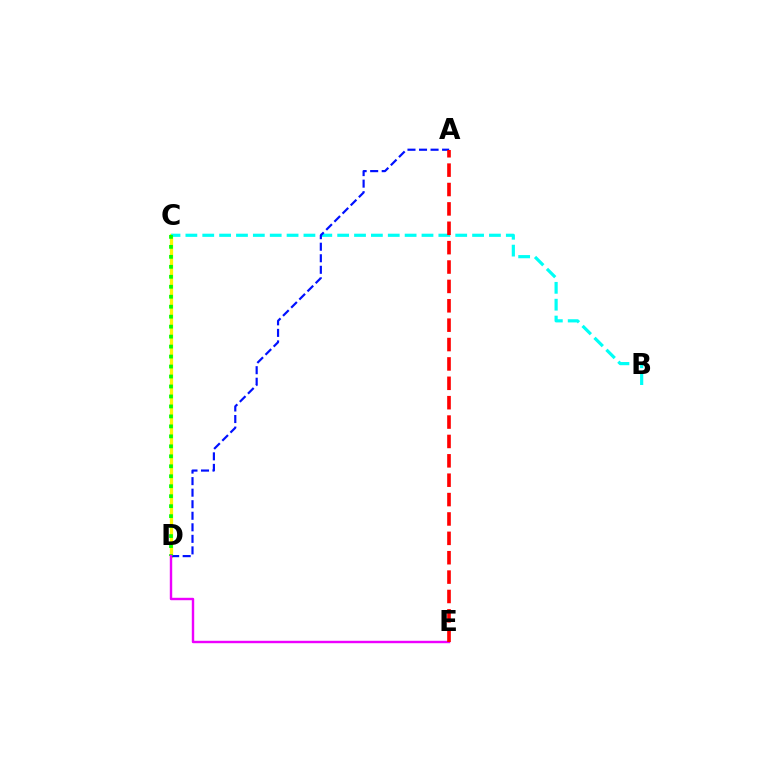{('C', 'D'): [{'color': '#fcf500', 'line_style': 'solid', 'thickness': 2.36}, {'color': '#08ff00', 'line_style': 'dotted', 'thickness': 2.71}], ('B', 'C'): [{'color': '#00fff6', 'line_style': 'dashed', 'thickness': 2.29}], ('A', 'D'): [{'color': '#0010ff', 'line_style': 'dashed', 'thickness': 1.57}], ('D', 'E'): [{'color': '#ee00ff', 'line_style': 'solid', 'thickness': 1.74}], ('A', 'E'): [{'color': '#ff0000', 'line_style': 'dashed', 'thickness': 2.63}]}